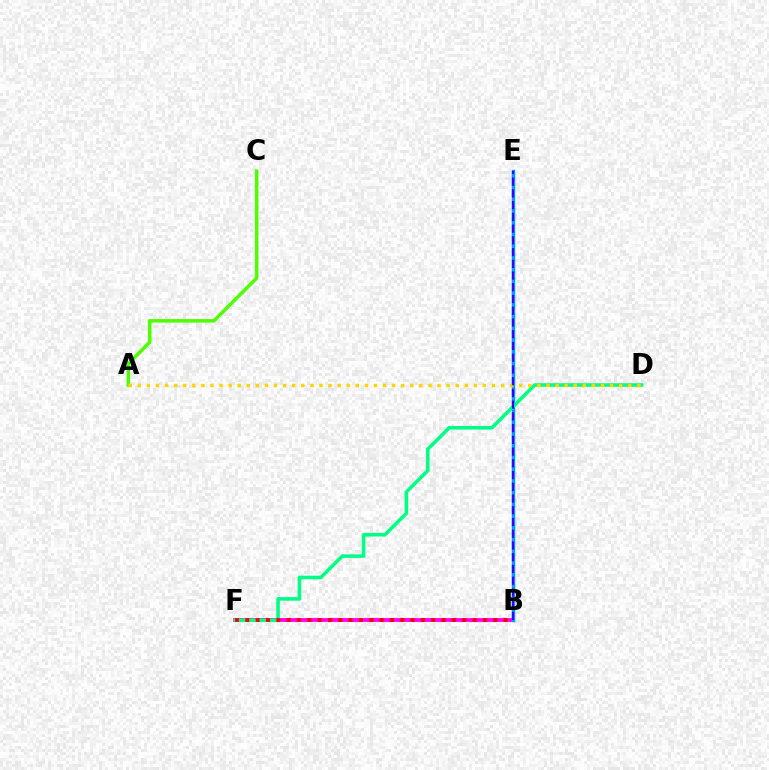{('B', 'F'): [{'color': '#ff00ed', 'line_style': 'solid', 'thickness': 2.76}, {'color': '#ff0000', 'line_style': 'dotted', 'thickness': 2.81}], ('B', 'E'): [{'color': '#009eff', 'line_style': 'solid', 'thickness': 2.51}, {'color': '#3700ff', 'line_style': 'dashed', 'thickness': 1.59}], ('D', 'F'): [{'color': '#00ff86', 'line_style': 'solid', 'thickness': 2.57}], ('A', 'C'): [{'color': '#4fff00', 'line_style': 'solid', 'thickness': 2.52}], ('A', 'D'): [{'color': '#ffd500', 'line_style': 'dotted', 'thickness': 2.47}]}